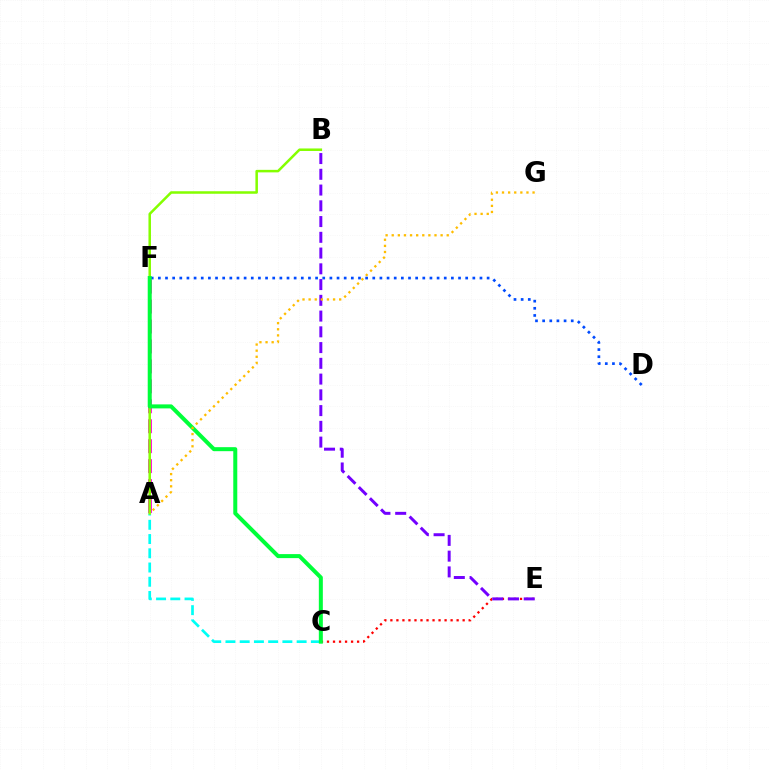{('C', 'E'): [{'color': '#ff0000', 'line_style': 'dotted', 'thickness': 1.64}], ('A', 'C'): [{'color': '#00fff6', 'line_style': 'dashed', 'thickness': 1.93}], ('A', 'F'): [{'color': '#ff00cf', 'line_style': 'dashed', 'thickness': 2.71}], ('A', 'B'): [{'color': '#84ff00', 'line_style': 'solid', 'thickness': 1.81}], ('D', 'F'): [{'color': '#004bff', 'line_style': 'dotted', 'thickness': 1.94}], ('B', 'E'): [{'color': '#7200ff', 'line_style': 'dashed', 'thickness': 2.14}], ('C', 'F'): [{'color': '#00ff39', 'line_style': 'solid', 'thickness': 2.89}], ('A', 'G'): [{'color': '#ffbd00', 'line_style': 'dotted', 'thickness': 1.66}]}